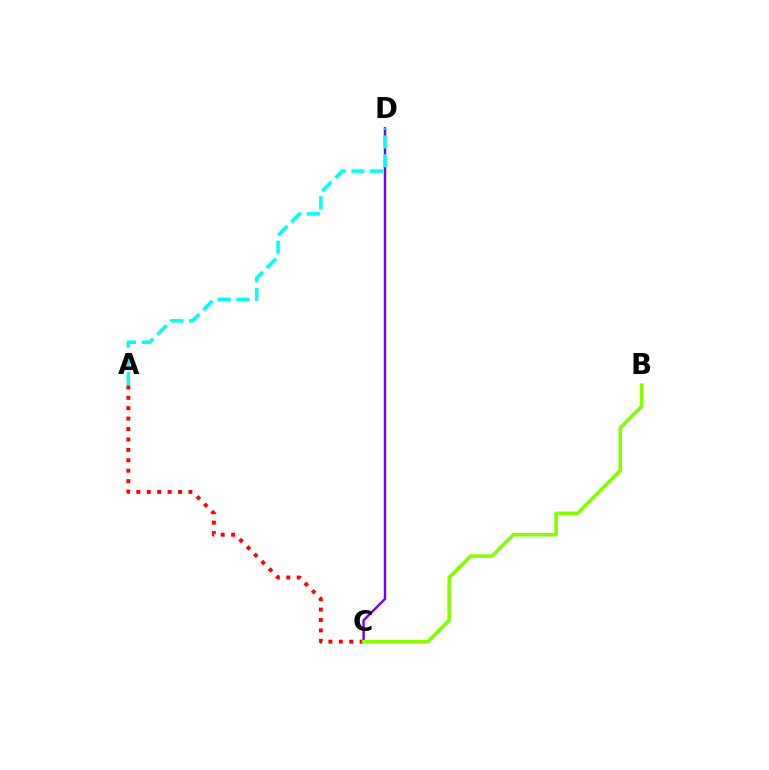{('A', 'C'): [{'color': '#ff0000', 'line_style': 'dotted', 'thickness': 2.83}], ('C', 'D'): [{'color': '#7200ff', 'line_style': 'solid', 'thickness': 1.74}], ('A', 'D'): [{'color': '#00fff6', 'line_style': 'dashed', 'thickness': 2.54}], ('B', 'C'): [{'color': '#84ff00', 'line_style': 'solid', 'thickness': 2.57}]}